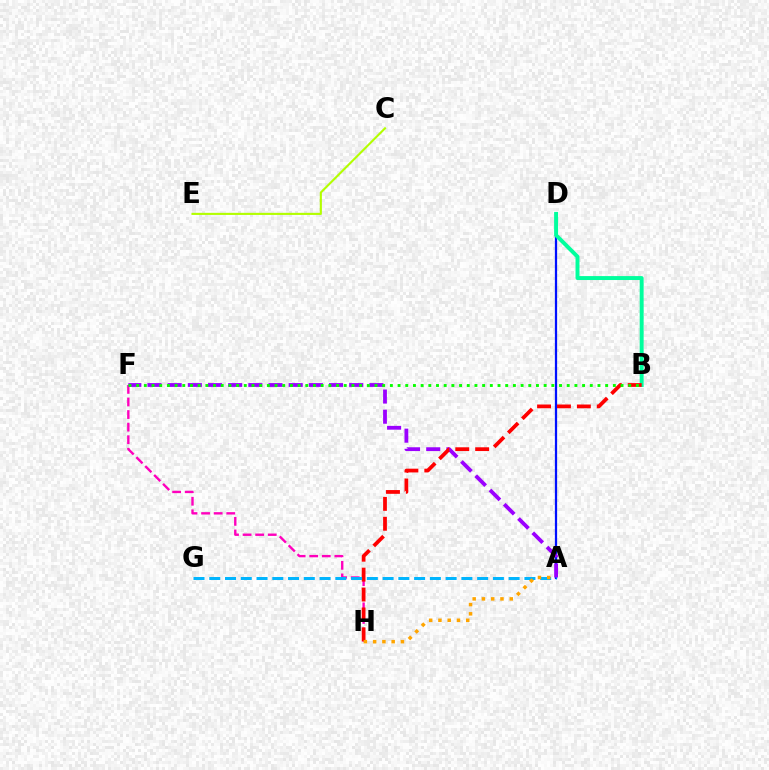{('F', 'H'): [{'color': '#ff00bd', 'line_style': 'dashed', 'thickness': 1.71}], ('A', 'D'): [{'color': '#0010ff', 'line_style': 'solid', 'thickness': 1.62}], ('B', 'D'): [{'color': '#00ff9d', 'line_style': 'solid', 'thickness': 2.84}], ('A', 'F'): [{'color': '#9b00ff', 'line_style': 'dashed', 'thickness': 2.74}], ('C', 'E'): [{'color': '#b3ff00', 'line_style': 'solid', 'thickness': 1.51}], ('B', 'H'): [{'color': '#ff0000', 'line_style': 'dashed', 'thickness': 2.7}], ('A', 'G'): [{'color': '#00b5ff', 'line_style': 'dashed', 'thickness': 2.14}], ('B', 'F'): [{'color': '#08ff00', 'line_style': 'dotted', 'thickness': 2.09}], ('A', 'H'): [{'color': '#ffa500', 'line_style': 'dotted', 'thickness': 2.52}]}